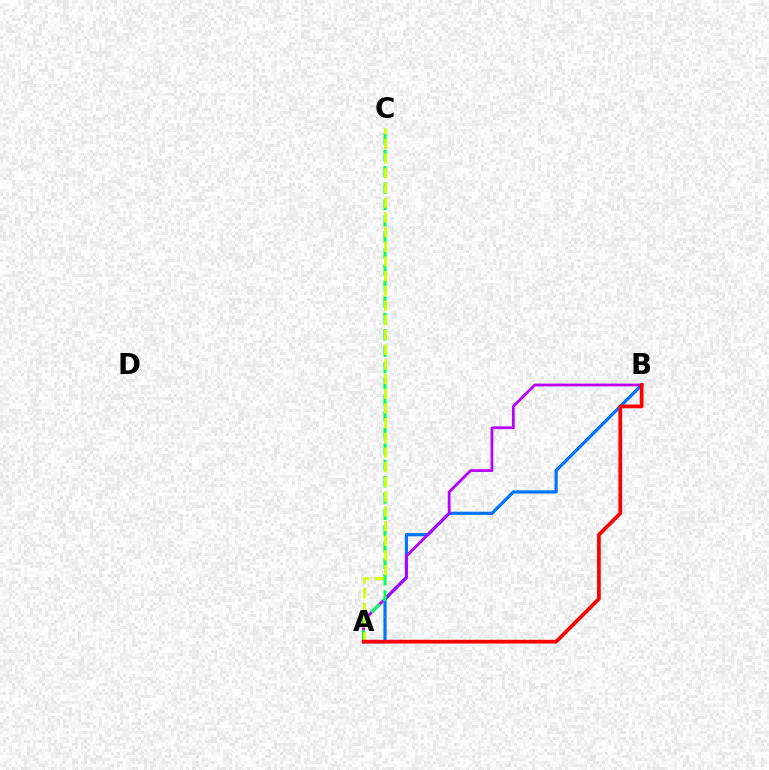{('A', 'B'): [{'color': '#0074ff', 'line_style': 'solid', 'thickness': 2.31}, {'color': '#b900ff', 'line_style': 'solid', 'thickness': 2.0}, {'color': '#ff0000', 'line_style': 'solid', 'thickness': 2.68}], ('A', 'C'): [{'color': '#00ff5c', 'line_style': 'dashed', 'thickness': 2.22}, {'color': '#d1ff00', 'line_style': 'dashed', 'thickness': 2.0}]}